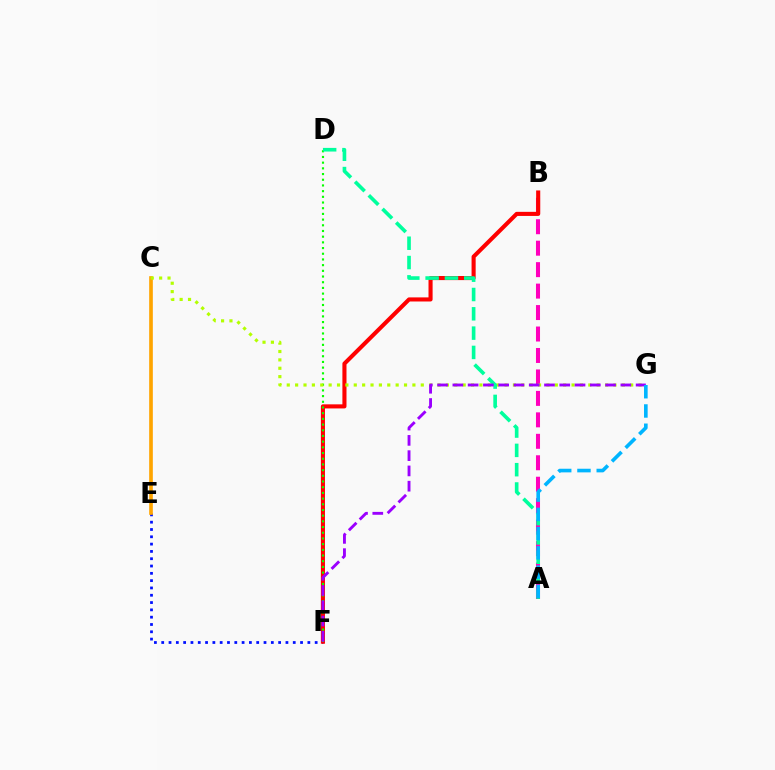{('E', 'F'): [{'color': '#0010ff', 'line_style': 'dotted', 'thickness': 1.99}], ('A', 'B'): [{'color': '#ff00bd', 'line_style': 'dashed', 'thickness': 2.91}], ('B', 'F'): [{'color': '#ff0000', 'line_style': 'solid', 'thickness': 2.95}], ('D', 'F'): [{'color': '#08ff00', 'line_style': 'dotted', 'thickness': 1.55}], ('C', 'E'): [{'color': '#ffa500', 'line_style': 'solid', 'thickness': 2.63}], ('C', 'G'): [{'color': '#b3ff00', 'line_style': 'dotted', 'thickness': 2.28}], ('A', 'D'): [{'color': '#00ff9d', 'line_style': 'dashed', 'thickness': 2.62}], ('F', 'G'): [{'color': '#9b00ff', 'line_style': 'dashed', 'thickness': 2.07}], ('A', 'G'): [{'color': '#00b5ff', 'line_style': 'dashed', 'thickness': 2.62}]}